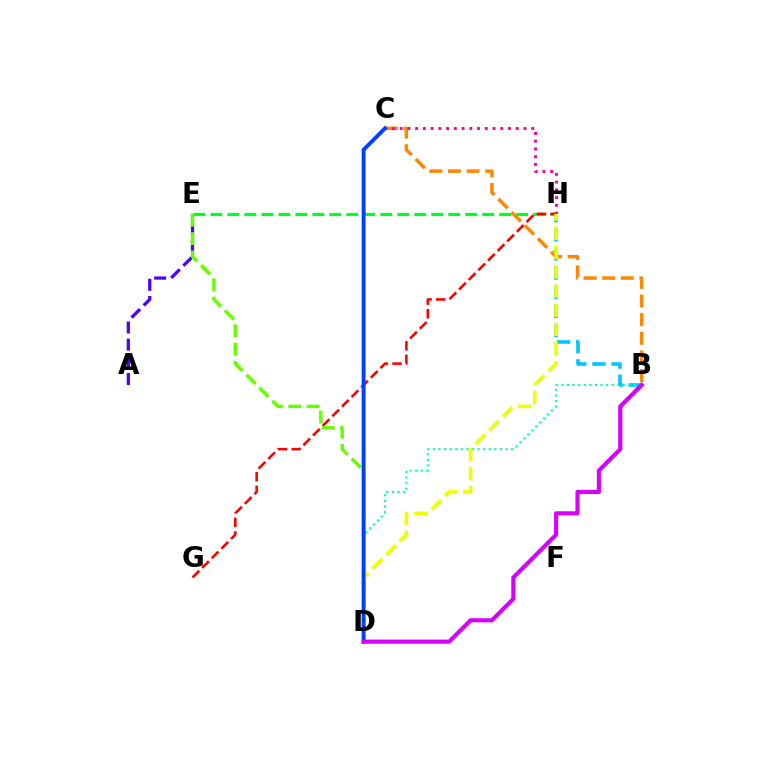{('A', 'E'): [{'color': '#4f00ff', 'line_style': 'dashed', 'thickness': 2.33}], ('E', 'H'): [{'color': '#00ff27', 'line_style': 'dashed', 'thickness': 2.31}], ('B', 'H'): [{'color': '#00c7ff', 'line_style': 'dashed', 'thickness': 2.6}], ('G', 'H'): [{'color': '#ff0000', 'line_style': 'dashed', 'thickness': 1.85}], ('B', 'C'): [{'color': '#ff8800', 'line_style': 'dashed', 'thickness': 2.53}], ('B', 'D'): [{'color': '#00ffaf', 'line_style': 'dotted', 'thickness': 1.52}, {'color': '#d600ff', 'line_style': 'solid', 'thickness': 2.97}], ('C', 'H'): [{'color': '#ff00a0', 'line_style': 'dotted', 'thickness': 2.1}], ('D', 'E'): [{'color': '#66ff00', 'line_style': 'dashed', 'thickness': 2.49}], ('D', 'H'): [{'color': '#eeff00', 'line_style': 'dashed', 'thickness': 2.61}], ('C', 'D'): [{'color': '#003fff', 'line_style': 'solid', 'thickness': 2.79}]}